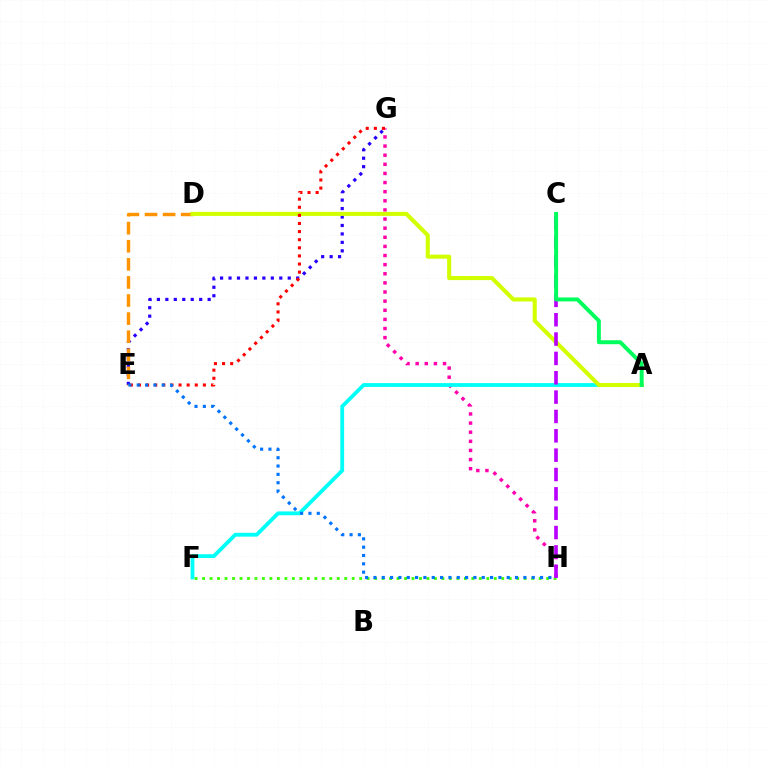{('G', 'H'): [{'color': '#ff00ac', 'line_style': 'dotted', 'thickness': 2.48}], ('E', 'G'): [{'color': '#2500ff', 'line_style': 'dotted', 'thickness': 2.3}, {'color': '#ff0000', 'line_style': 'dotted', 'thickness': 2.2}], ('A', 'F'): [{'color': '#00fff6', 'line_style': 'solid', 'thickness': 2.74}], ('D', 'E'): [{'color': '#ff9400', 'line_style': 'dashed', 'thickness': 2.46}], ('A', 'D'): [{'color': '#d1ff00', 'line_style': 'solid', 'thickness': 2.93}], ('F', 'H'): [{'color': '#3dff00', 'line_style': 'dotted', 'thickness': 2.03}], ('E', 'H'): [{'color': '#0074ff', 'line_style': 'dotted', 'thickness': 2.26}], ('C', 'H'): [{'color': '#b900ff', 'line_style': 'dashed', 'thickness': 2.63}], ('A', 'C'): [{'color': '#00ff5c', 'line_style': 'solid', 'thickness': 2.84}]}